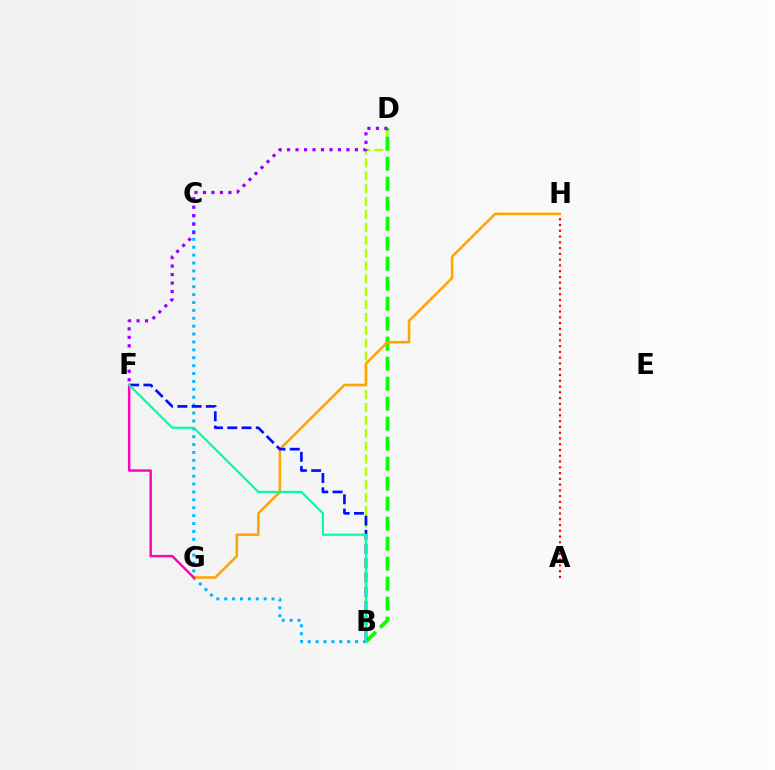{('B', 'D'): [{'color': '#b3ff00', 'line_style': 'dashed', 'thickness': 1.75}, {'color': '#08ff00', 'line_style': 'dashed', 'thickness': 2.72}], ('A', 'H'): [{'color': '#ff0000', 'line_style': 'dotted', 'thickness': 1.57}], ('B', 'C'): [{'color': '#00b5ff', 'line_style': 'dotted', 'thickness': 2.14}], ('D', 'F'): [{'color': '#9b00ff', 'line_style': 'dotted', 'thickness': 2.3}], ('G', 'H'): [{'color': '#ffa500', 'line_style': 'solid', 'thickness': 1.85}], ('B', 'F'): [{'color': '#0010ff', 'line_style': 'dashed', 'thickness': 1.94}, {'color': '#00ff9d', 'line_style': 'solid', 'thickness': 1.57}], ('F', 'G'): [{'color': '#ff00bd', 'line_style': 'solid', 'thickness': 1.78}]}